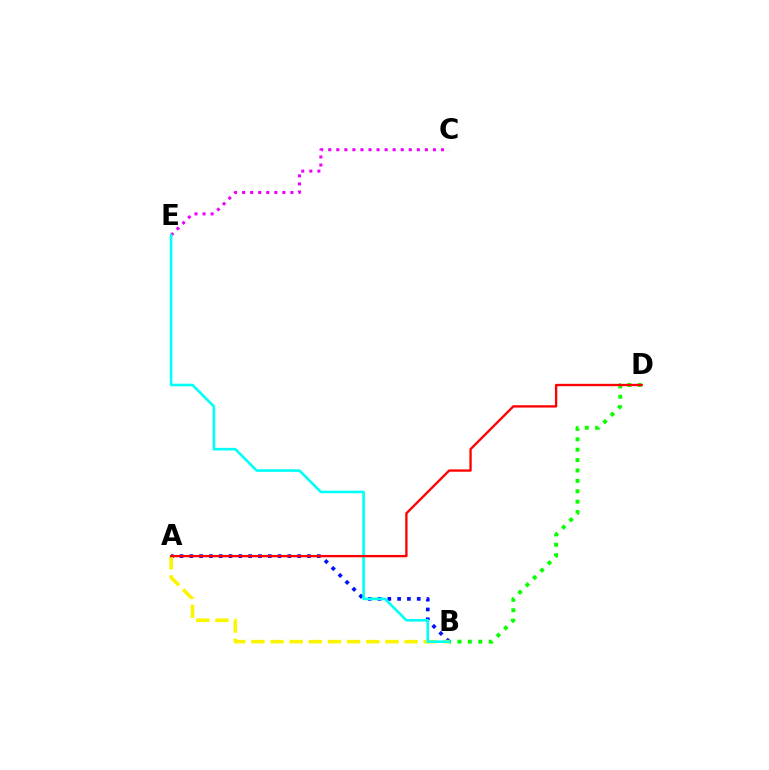{('A', 'B'): [{'color': '#0010ff', 'line_style': 'dotted', 'thickness': 2.66}, {'color': '#fcf500', 'line_style': 'dashed', 'thickness': 2.6}], ('C', 'E'): [{'color': '#ee00ff', 'line_style': 'dotted', 'thickness': 2.19}], ('B', 'D'): [{'color': '#08ff00', 'line_style': 'dotted', 'thickness': 2.82}], ('B', 'E'): [{'color': '#00fff6', 'line_style': 'solid', 'thickness': 1.88}], ('A', 'D'): [{'color': '#ff0000', 'line_style': 'solid', 'thickness': 1.68}]}